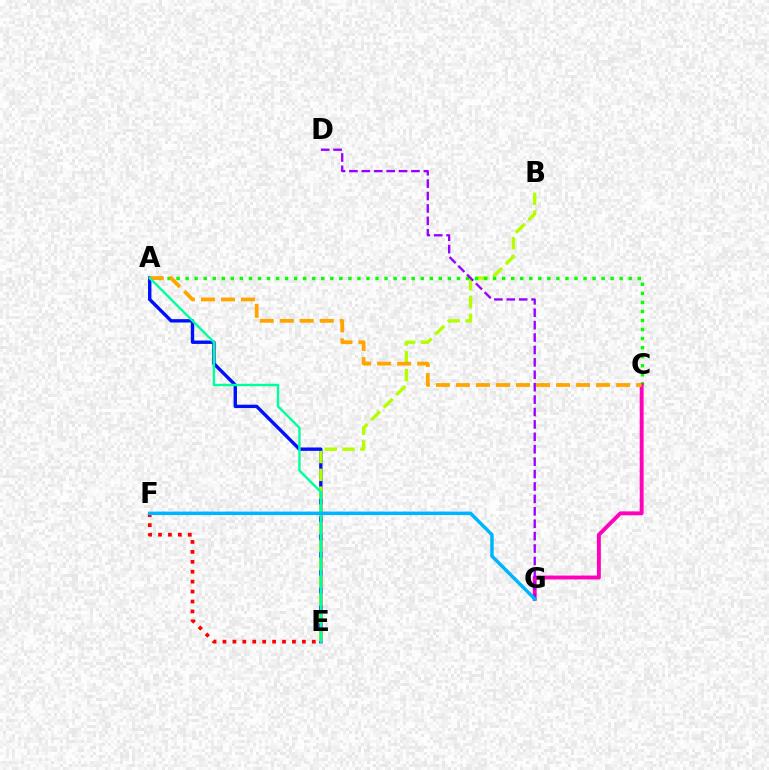{('A', 'E'): [{'color': '#0010ff', 'line_style': 'solid', 'thickness': 2.43}, {'color': '#00ff9d', 'line_style': 'solid', 'thickness': 1.72}], ('B', 'E'): [{'color': '#b3ff00', 'line_style': 'dashed', 'thickness': 2.42}], ('A', 'C'): [{'color': '#08ff00', 'line_style': 'dotted', 'thickness': 2.46}, {'color': '#ffa500', 'line_style': 'dashed', 'thickness': 2.72}], ('C', 'G'): [{'color': '#ff00bd', 'line_style': 'solid', 'thickness': 2.8}], ('D', 'G'): [{'color': '#9b00ff', 'line_style': 'dashed', 'thickness': 1.69}], ('E', 'F'): [{'color': '#ff0000', 'line_style': 'dotted', 'thickness': 2.7}], ('F', 'G'): [{'color': '#00b5ff', 'line_style': 'solid', 'thickness': 2.51}]}